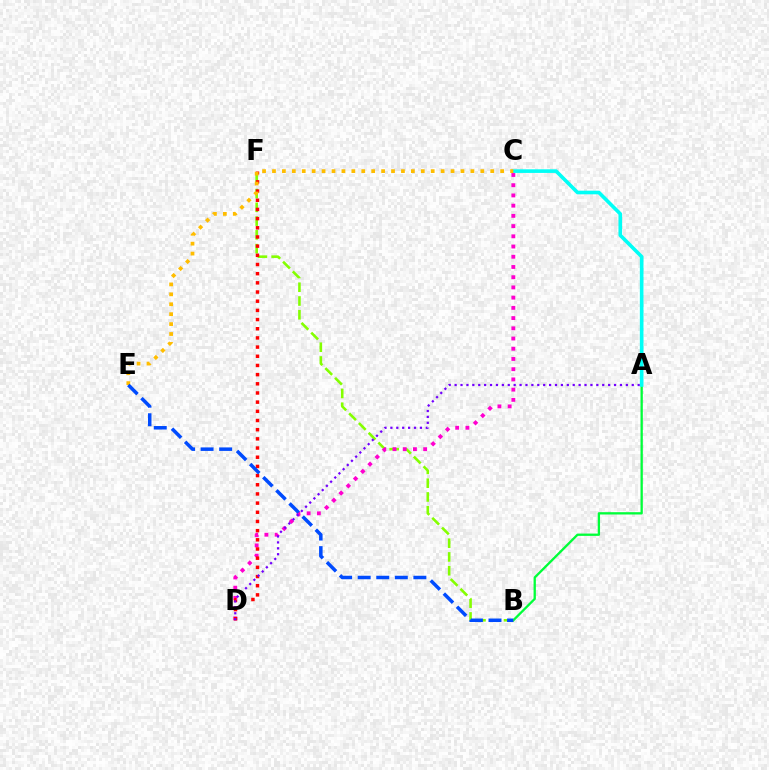{('A', 'B'): [{'color': '#00ff39', 'line_style': 'solid', 'thickness': 1.66}], ('B', 'F'): [{'color': '#84ff00', 'line_style': 'dashed', 'thickness': 1.87}], ('A', 'C'): [{'color': '#00fff6', 'line_style': 'solid', 'thickness': 2.61}], ('C', 'D'): [{'color': '#ff00cf', 'line_style': 'dotted', 'thickness': 2.78}], ('D', 'F'): [{'color': '#ff0000', 'line_style': 'dotted', 'thickness': 2.49}], ('C', 'E'): [{'color': '#ffbd00', 'line_style': 'dotted', 'thickness': 2.7}], ('B', 'E'): [{'color': '#004bff', 'line_style': 'dashed', 'thickness': 2.52}], ('A', 'D'): [{'color': '#7200ff', 'line_style': 'dotted', 'thickness': 1.6}]}